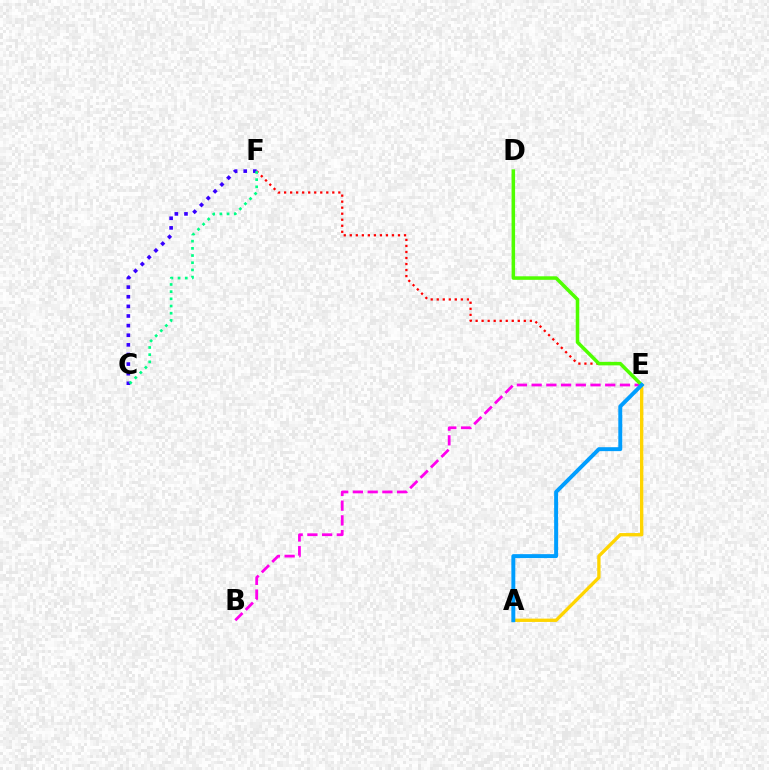{('B', 'E'): [{'color': '#ff00ed', 'line_style': 'dashed', 'thickness': 2.0}], ('E', 'F'): [{'color': '#ff0000', 'line_style': 'dotted', 'thickness': 1.64}], ('A', 'E'): [{'color': '#ffd500', 'line_style': 'solid', 'thickness': 2.4}, {'color': '#009eff', 'line_style': 'solid', 'thickness': 2.83}], ('D', 'E'): [{'color': '#4fff00', 'line_style': 'solid', 'thickness': 2.53}], ('C', 'F'): [{'color': '#3700ff', 'line_style': 'dotted', 'thickness': 2.61}, {'color': '#00ff86', 'line_style': 'dotted', 'thickness': 1.95}]}